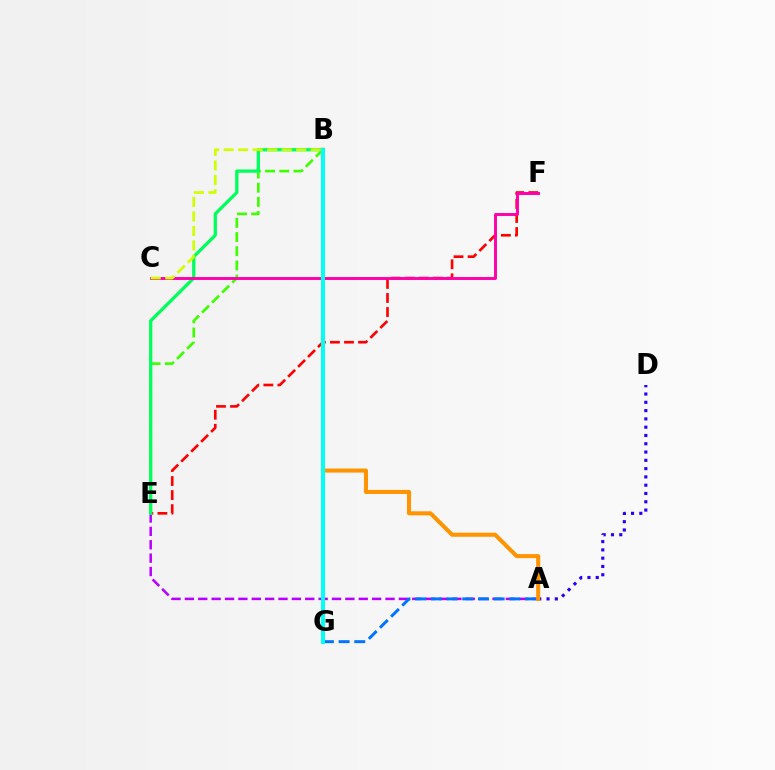{('A', 'E'): [{'color': '#b900ff', 'line_style': 'dashed', 'thickness': 1.82}], ('E', 'F'): [{'color': '#ff0000', 'line_style': 'dashed', 'thickness': 1.91}], ('B', 'E'): [{'color': '#3dff00', 'line_style': 'dashed', 'thickness': 1.93}, {'color': '#00ff5c', 'line_style': 'solid', 'thickness': 2.36}], ('A', 'D'): [{'color': '#2500ff', 'line_style': 'dotted', 'thickness': 2.25}], ('A', 'G'): [{'color': '#0074ff', 'line_style': 'dashed', 'thickness': 2.13}], ('C', 'F'): [{'color': '#ff00ac', 'line_style': 'solid', 'thickness': 2.11}], ('B', 'C'): [{'color': '#d1ff00', 'line_style': 'dashed', 'thickness': 1.97}], ('A', 'B'): [{'color': '#ff9400', 'line_style': 'solid', 'thickness': 2.92}], ('B', 'G'): [{'color': '#00fff6', 'line_style': 'solid', 'thickness': 2.86}]}